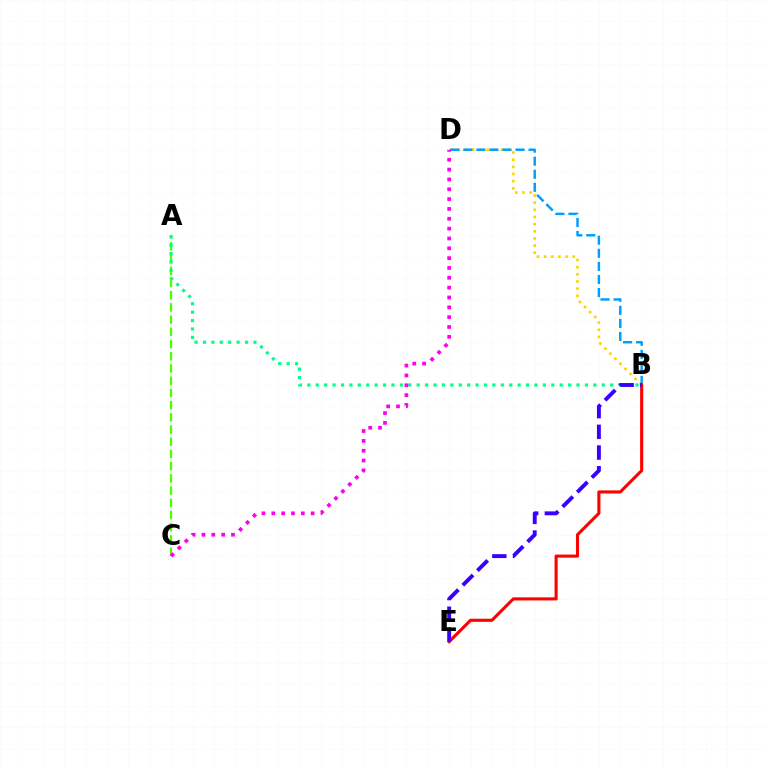{('B', 'D'): [{'color': '#ffd500', 'line_style': 'dotted', 'thickness': 1.94}, {'color': '#009eff', 'line_style': 'dashed', 'thickness': 1.78}], ('A', 'C'): [{'color': '#4fff00', 'line_style': 'dashed', 'thickness': 1.66}], ('A', 'B'): [{'color': '#00ff86', 'line_style': 'dotted', 'thickness': 2.29}], ('B', 'E'): [{'color': '#ff0000', 'line_style': 'solid', 'thickness': 2.23}, {'color': '#3700ff', 'line_style': 'dashed', 'thickness': 2.81}], ('C', 'D'): [{'color': '#ff00ed', 'line_style': 'dotted', 'thickness': 2.67}]}